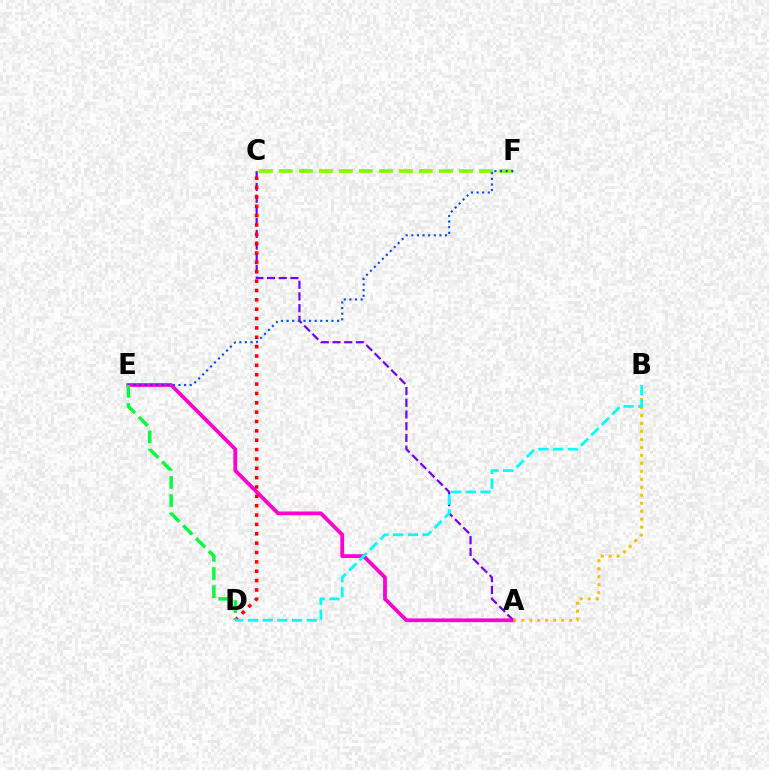{('C', 'F'): [{'color': '#84ff00', 'line_style': 'dashed', 'thickness': 2.72}], ('A', 'C'): [{'color': '#7200ff', 'line_style': 'dashed', 'thickness': 1.59}], ('A', 'E'): [{'color': '#ff00cf', 'line_style': 'solid', 'thickness': 2.7}], ('A', 'B'): [{'color': '#ffbd00', 'line_style': 'dotted', 'thickness': 2.17}], ('E', 'F'): [{'color': '#004bff', 'line_style': 'dotted', 'thickness': 1.53}], ('C', 'D'): [{'color': '#ff0000', 'line_style': 'dotted', 'thickness': 2.54}], ('D', 'E'): [{'color': '#00ff39', 'line_style': 'dashed', 'thickness': 2.46}], ('B', 'D'): [{'color': '#00fff6', 'line_style': 'dashed', 'thickness': 2.0}]}